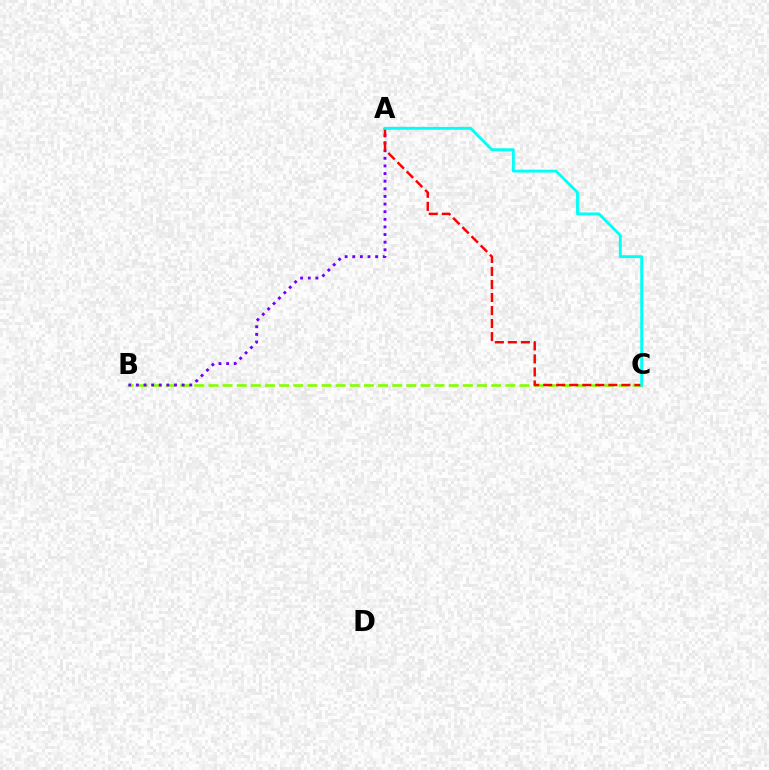{('B', 'C'): [{'color': '#84ff00', 'line_style': 'dashed', 'thickness': 1.92}], ('A', 'B'): [{'color': '#7200ff', 'line_style': 'dotted', 'thickness': 2.07}], ('A', 'C'): [{'color': '#ff0000', 'line_style': 'dashed', 'thickness': 1.77}, {'color': '#00fff6', 'line_style': 'solid', 'thickness': 2.07}]}